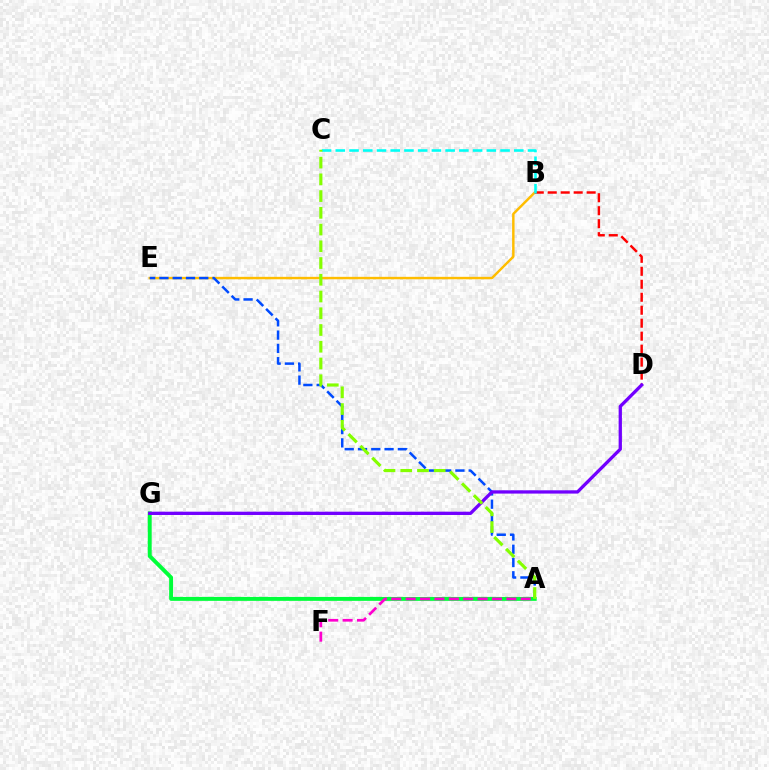{('B', 'E'): [{'color': '#ffbd00', 'line_style': 'solid', 'thickness': 1.76}], ('B', 'D'): [{'color': '#ff0000', 'line_style': 'dashed', 'thickness': 1.76}], ('B', 'C'): [{'color': '#00fff6', 'line_style': 'dashed', 'thickness': 1.87}], ('A', 'E'): [{'color': '#004bff', 'line_style': 'dashed', 'thickness': 1.8}], ('A', 'G'): [{'color': '#00ff39', 'line_style': 'solid', 'thickness': 2.83}], ('A', 'F'): [{'color': '#ff00cf', 'line_style': 'dashed', 'thickness': 1.95}], ('D', 'G'): [{'color': '#7200ff', 'line_style': 'solid', 'thickness': 2.37}], ('A', 'C'): [{'color': '#84ff00', 'line_style': 'dashed', 'thickness': 2.27}]}